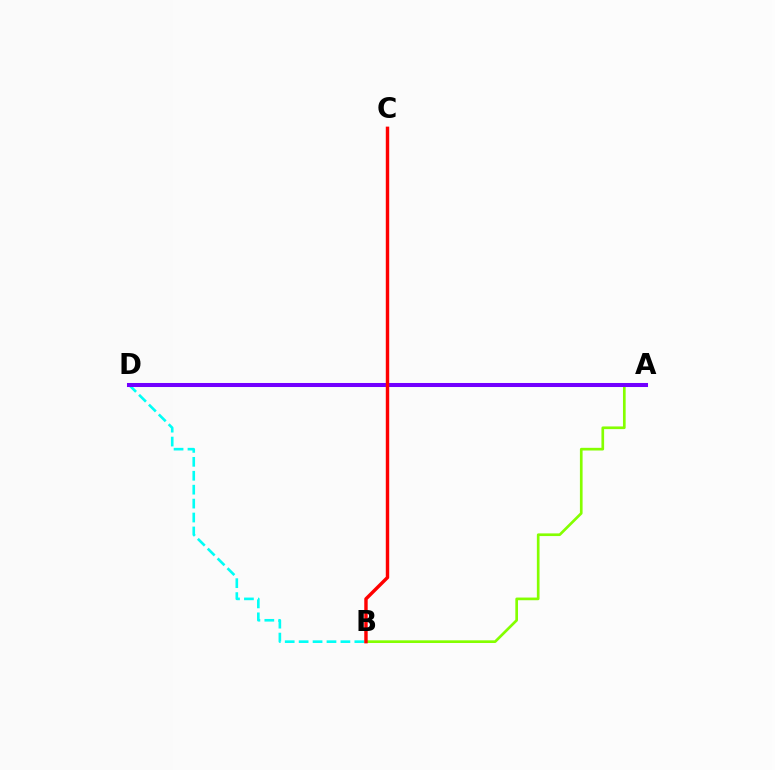{('B', 'D'): [{'color': '#00fff6', 'line_style': 'dashed', 'thickness': 1.89}], ('A', 'B'): [{'color': '#84ff00', 'line_style': 'solid', 'thickness': 1.92}], ('A', 'D'): [{'color': '#7200ff', 'line_style': 'solid', 'thickness': 2.91}], ('B', 'C'): [{'color': '#ff0000', 'line_style': 'solid', 'thickness': 2.46}]}